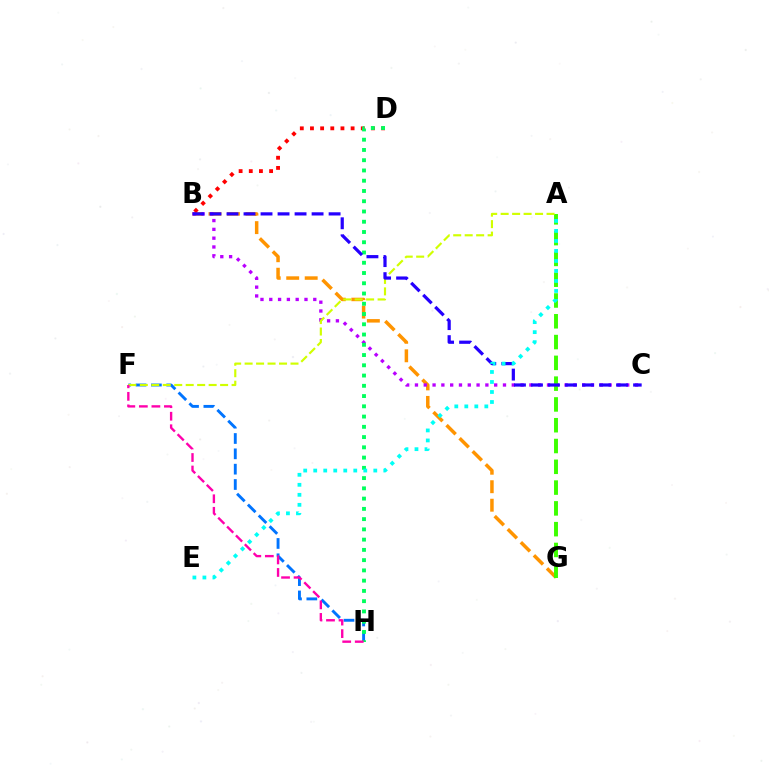{('B', 'G'): [{'color': '#ff9400', 'line_style': 'dashed', 'thickness': 2.51}], ('B', 'C'): [{'color': '#b900ff', 'line_style': 'dotted', 'thickness': 2.39}, {'color': '#2500ff', 'line_style': 'dashed', 'thickness': 2.31}], ('B', 'D'): [{'color': '#ff0000', 'line_style': 'dotted', 'thickness': 2.76}], ('F', 'H'): [{'color': '#0074ff', 'line_style': 'dashed', 'thickness': 2.08}, {'color': '#ff00ac', 'line_style': 'dashed', 'thickness': 1.7}], ('A', 'G'): [{'color': '#3dff00', 'line_style': 'dashed', 'thickness': 2.82}], ('A', 'F'): [{'color': '#d1ff00', 'line_style': 'dashed', 'thickness': 1.56}], ('D', 'H'): [{'color': '#00ff5c', 'line_style': 'dotted', 'thickness': 2.79}], ('A', 'E'): [{'color': '#00fff6', 'line_style': 'dotted', 'thickness': 2.72}]}